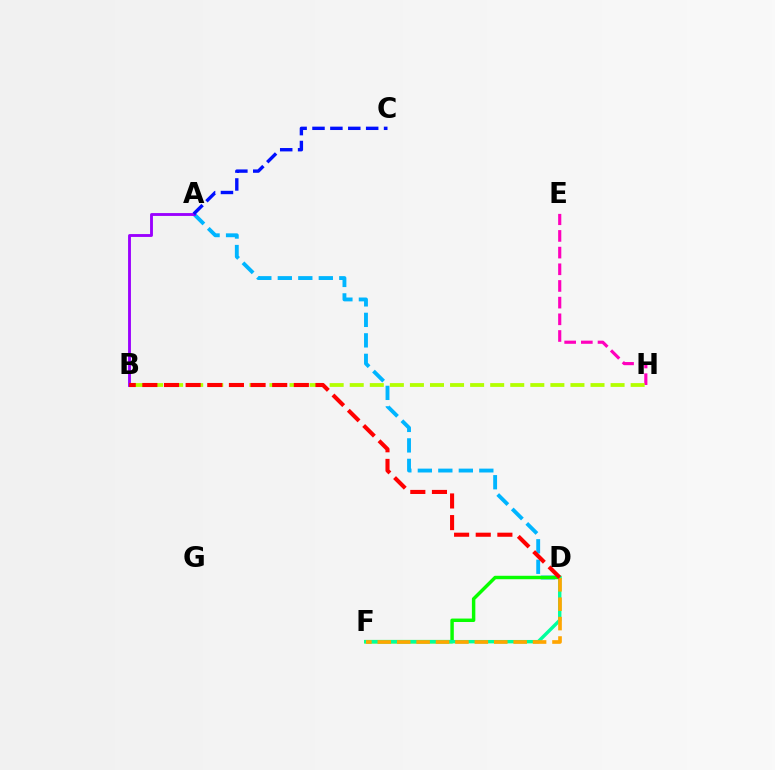{('E', 'H'): [{'color': '#ff00bd', 'line_style': 'dashed', 'thickness': 2.27}], ('A', 'D'): [{'color': '#00b5ff', 'line_style': 'dashed', 'thickness': 2.78}], ('D', 'F'): [{'color': '#08ff00', 'line_style': 'solid', 'thickness': 2.49}, {'color': '#00ff9d', 'line_style': 'solid', 'thickness': 2.45}, {'color': '#ffa500', 'line_style': 'dashed', 'thickness': 2.64}], ('B', 'H'): [{'color': '#b3ff00', 'line_style': 'dashed', 'thickness': 2.73}], ('A', 'B'): [{'color': '#9b00ff', 'line_style': 'solid', 'thickness': 2.06}], ('A', 'C'): [{'color': '#0010ff', 'line_style': 'dashed', 'thickness': 2.43}], ('B', 'D'): [{'color': '#ff0000', 'line_style': 'dashed', 'thickness': 2.94}]}